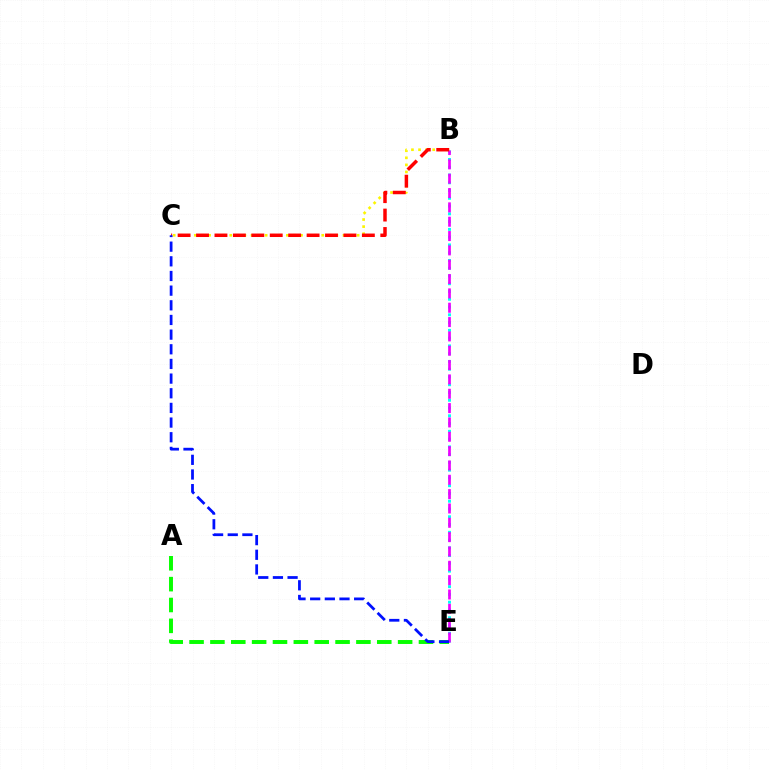{('A', 'E'): [{'color': '#08ff00', 'line_style': 'dashed', 'thickness': 2.83}], ('B', 'E'): [{'color': '#00fff6', 'line_style': 'dotted', 'thickness': 2.11}, {'color': '#ee00ff', 'line_style': 'dashed', 'thickness': 1.95}], ('B', 'C'): [{'color': '#fcf500', 'line_style': 'dotted', 'thickness': 1.92}, {'color': '#ff0000', 'line_style': 'dashed', 'thickness': 2.5}], ('C', 'E'): [{'color': '#0010ff', 'line_style': 'dashed', 'thickness': 1.99}]}